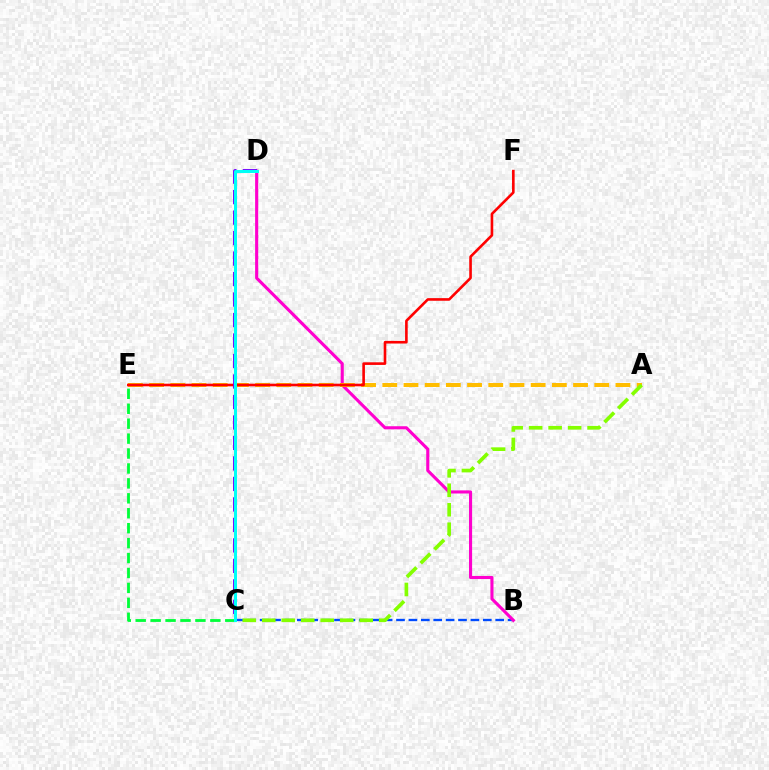{('B', 'C'): [{'color': '#004bff', 'line_style': 'dashed', 'thickness': 1.68}], ('B', 'D'): [{'color': '#ff00cf', 'line_style': 'solid', 'thickness': 2.23}], ('A', 'E'): [{'color': '#ffbd00', 'line_style': 'dashed', 'thickness': 2.88}], ('C', 'E'): [{'color': '#00ff39', 'line_style': 'dashed', 'thickness': 2.03}], ('E', 'F'): [{'color': '#ff0000', 'line_style': 'solid', 'thickness': 1.88}], ('C', 'D'): [{'color': '#7200ff', 'line_style': 'dashed', 'thickness': 2.78}, {'color': '#00fff6', 'line_style': 'solid', 'thickness': 2.17}], ('A', 'C'): [{'color': '#84ff00', 'line_style': 'dashed', 'thickness': 2.65}]}